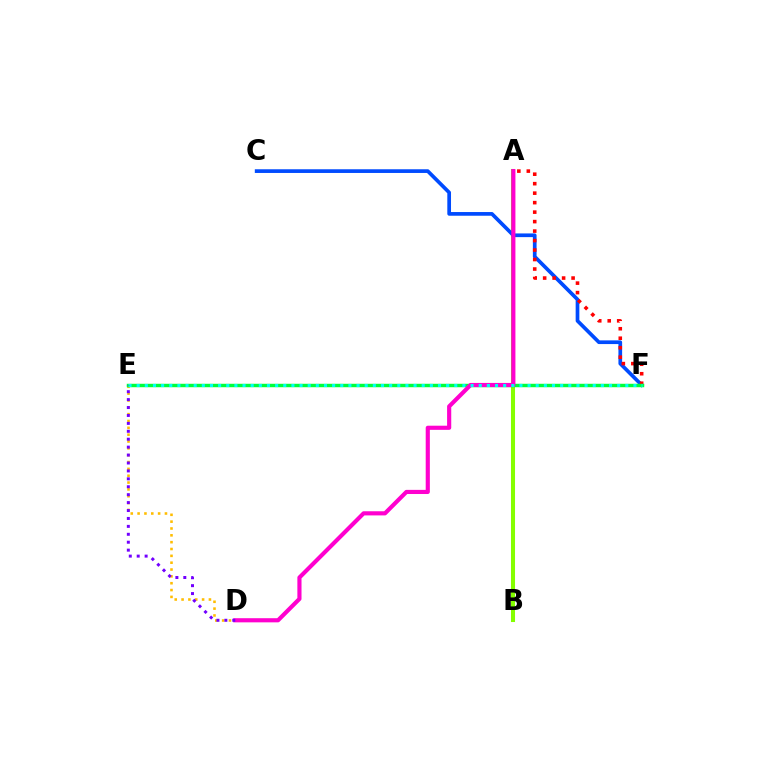{('A', 'B'): [{'color': '#84ff00', 'line_style': 'solid', 'thickness': 2.93}], ('C', 'F'): [{'color': '#004bff', 'line_style': 'solid', 'thickness': 2.66}], ('A', 'F'): [{'color': '#ff0000', 'line_style': 'dotted', 'thickness': 2.58}], ('D', 'E'): [{'color': '#ffbd00', 'line_style': 'dotted', 'thickness': 1.86}, {'color': '#7200ff', 'line_style': 'dotted', 'thickness': 2.15}], ('E', 'F'): [{'color': '#00ff39', 'line_style': 'solid', 'thickness': 2.49}, {'color': '#00fff6', 'line_style': 'dotted', 'thickness': 2.21}], ('A', 'D'): [{'color': '#ff00cf', 'line_style': 'solid', 'thickness': 2.98}]}